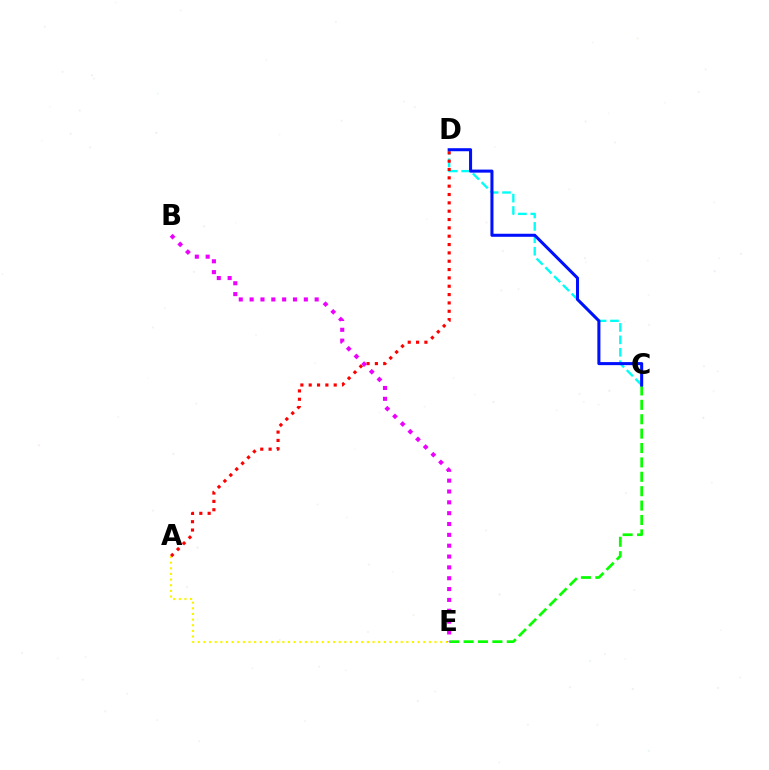{('C', 'E'): [{'color': '#08ff00', 'line_style': 'dashed', 'thickness': 1.96}], ('A', 'E'): [{'color': '#fcf500', 'line_style': 'dotted', 'thickness': 1.53}], ('C', 'D'): [{'color': '#00fff6', 'line_style': 'dashed', 'thickness': 1.69}, {'color': '#0010ff', 'line_style': 'solid', 'thickness': 2.2}], ('A', 'D'): [{'color': '#ff0000', 'line_style': 'dotted', 'thickness': 2.27}], ('B', 'E'): [{'color': '#ee00ff', 'line_style': 'dotted', 'thickness': 2.95}]}